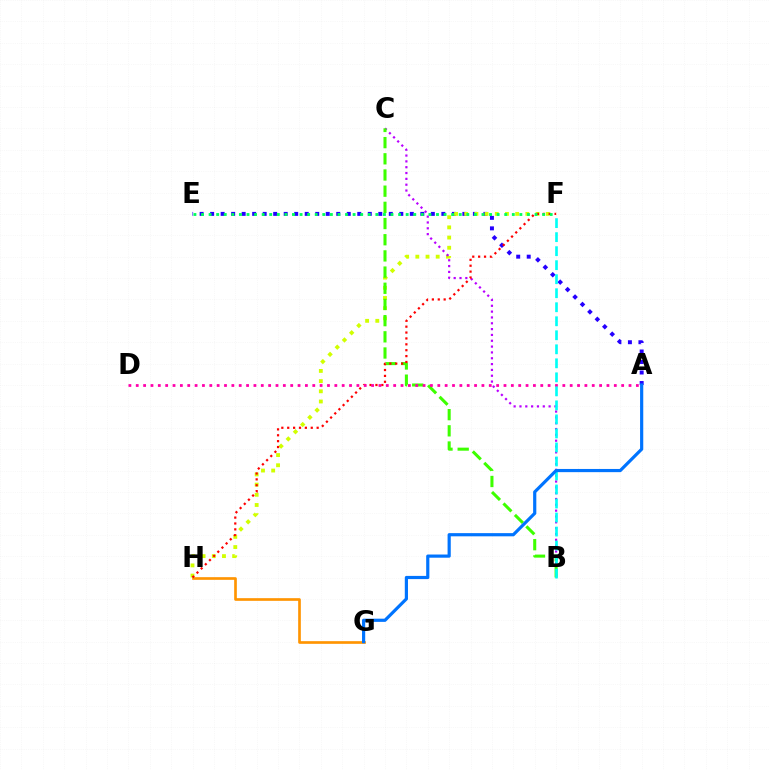{('A', 'E'): [{'color': '#2500ff', 'line_style': 'dotted', 'thickness': 2.86}], ('G', 'H'): [{'color': '#ff9400', 'line_style': 'solid', 'thickness': 1.92}], ('F', 'H'): [{'color': '#d1ff00', 'line_style': 'dotted', 'thickness': 2.77}, {'color': '#ff0000', 'line_style': 'dotted', 'thickness': 1.6}], ('B', 'C'): [{'color': '#b900ff', 'line_style': 'dotted', 'thickness': 1.58}, {'color': '#3dff00', 'line_style': 'dashed', 'thickness': 2.2}], ('A', 'D'): [{'color': '#ff00ac', 'line_style': 'dotted', 'thickness': 2.0}], ('E', 'F'): [{'color': '#00ff5c', 'line_style': 'dotted', 'thickness': 2.06}], ('B', 'F'): [{'color': '#00fff6', 'line_style': 'dashed', 'thickness': 1.9}], ('A', 'G'): [{'color': '#0074ff', 'line_style': 'solid', 'thickness': 2.29}]}